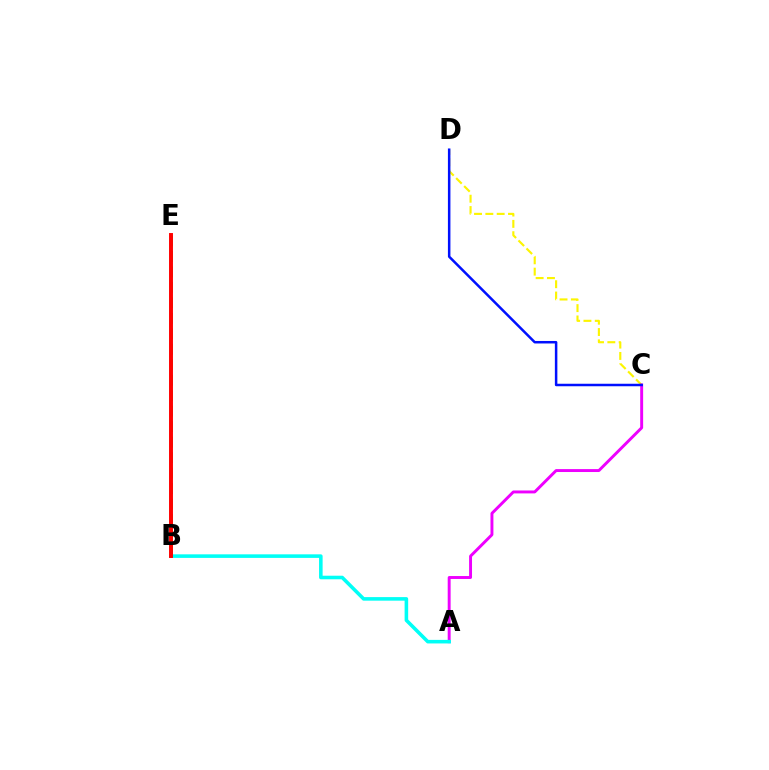{('C', 'D'): [{'color': '#fcf500', 'line_style': 'dashed', 'thickness': 1.54}, {'color': '#0010ff', 'line_style': 'solid', 'thickness': 1.8}], ('A', 'C'): [{'color': '#ee00ff', 'line_style': 'solid', 'thickness': 2.11}], ('B', 'E'): [{'color': '#08ff00', 'line_style': 'dashed', 'thickness': 2.1}, {'color': '#ff0000', 'line_style': 'solid', 'thickness': 2.83}], ('A', 'B'): [{'color': '#00fff6', 'line_style': 'solid', 'thickness': 2.57}]}